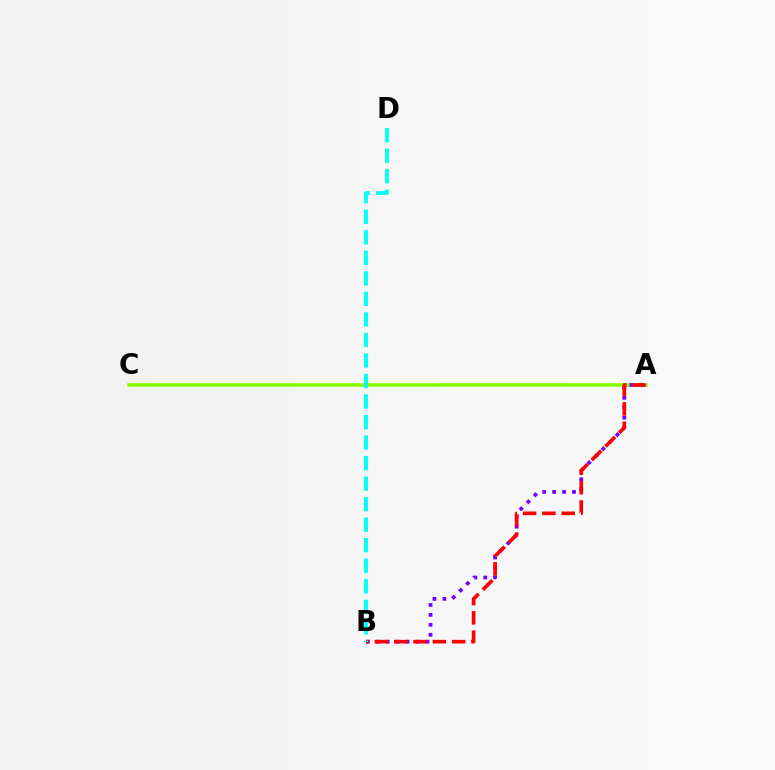{('A', 'C'): [{'color': '#84ff00', 'line_style': 'solid', 'thickness': 2.57}], ('A', 'B'): [{'color': '#7200ff', 'line_style': 'dotted', 'thickness': 2.7}, {'color': '#ff0000', 'line_style': 'dashed', 'thickness': 2.63}], ('B', 'D'): [{'color': '#00fff6', 'line_style': 'dashed', 'thickness': 2.79}]}